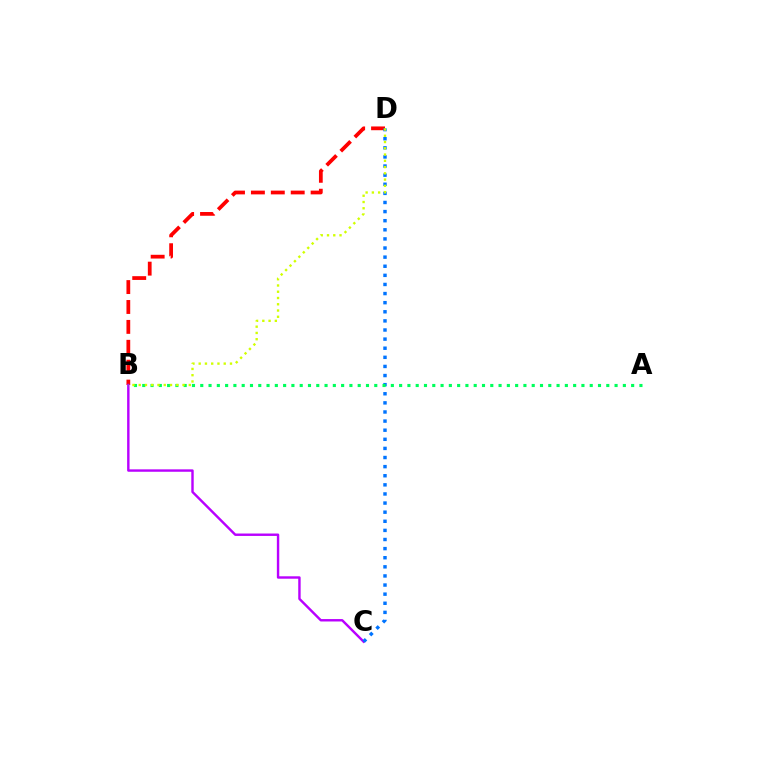{('B', 'D'): [{'color': '#ff0000', 'line_style': 'dashed', 'thickness': 2.7}, {'color': '#d1ff00', 'line_style': 'dotted', 'thickness': 1.7}], ('B', 'C'): [{'color': '#b900ff', 'line_style': 'solid', 'thickness': 1.74}], ('C', 'D'): [{'color': '#0074ff', 'line_style': 'dotted', 'thickness': 2.47}], ('A', 'B'): [{'color': '#00ff5c', 'line_style': 'dotted', 'thickness': 2.25}]}